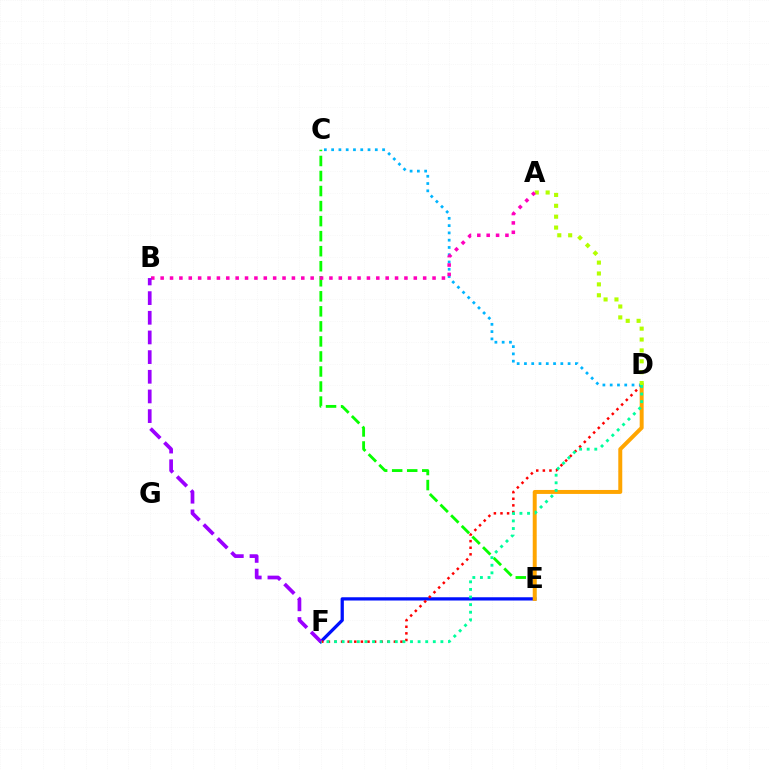{('E', 'F'): [{'color': '#0010ff', 'line_style': 'solid', 'thickness': 2.34}], ('C', 'E'): [{'color': '#08ff00', 'line_style': 'dashed', 'thickness': 2.04}], ('D', 'E'): [{'color': '#ffa500', 'line_style': 'solid', 'thickness': 2.86}], ('D', 'F'): [{'color': '#ff0000', 'line_style': 'dotted', 'thickness': 1.79}, {'color': '#00ff9d', 'line_style': 'dotted', 'thickness': 2.06}], ('C', 'D'): [{'color': '#00b5ff', 'line_style': 'dotted', 'thickness': 1.98}], ('A', 'D'): [{'color': '#b3ff00', 'line_style': 'dotted', 'thickness': 2.96}], ('A', 'B'): [{'color': '#ff00bd', 'line_style': 'dotted', 'thickness': 2.55}], ('B', 'F'): [{'color': '#9b00ff', 'line_style': 'dashed', 'thickness': 2.67}]}